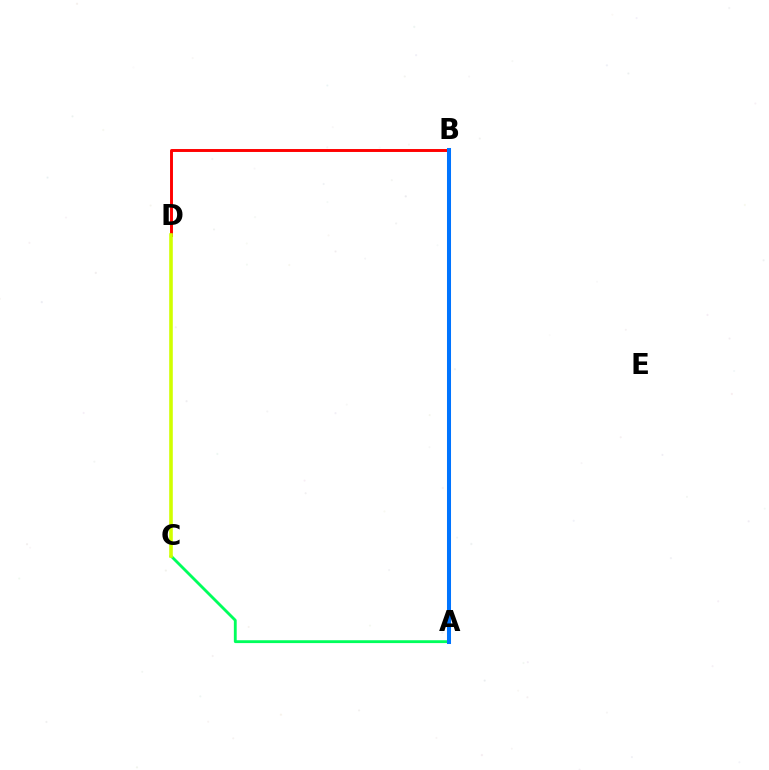{('B', 'D'): [{'color': '#ff0000', 'line_style': 'solid', 'thickness': 2.11}], ('A', 'B'): [{'color': '#b900ff', 'line_style': 'dashed', 'thickness': 2.16}, {'color': '#0074ff', 'line_style': 'solid', 'thickness': 2.9}], ('A', 'C'): [{'color': '#00ff5c', 'line_style': 'solid', 'thickness': 2.05}], ('C', 'D'): [{'color': '#d1ff00', 'line_style': 'solid', 'thickness': 2.58}]}